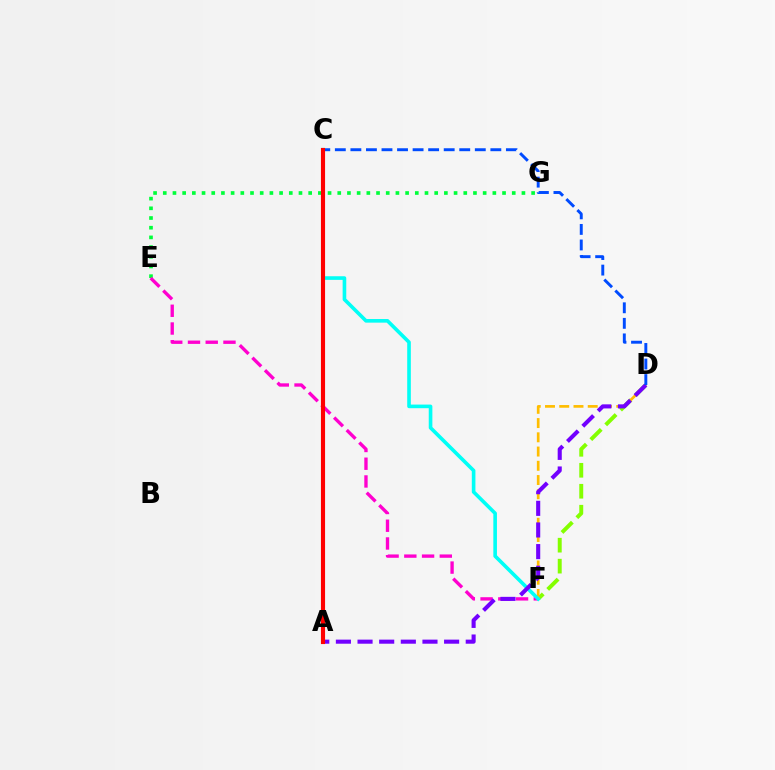{('D', 'F'): [{'color': '#84ff00', 'line_style': 'dashed', 'thickness': 2.85}, {'color': '#ffbd00', 'line_style': 'dashed', 'thickness': 1.93}], ('E', 'G'): [{'color': '#00ff39', 'line_style': 'dotted', 'thickness': 2.63}], ('E', 'F'): [{'color': '#ff00cf', 'line_style': 'dashed', 'thickness': 2.41}], ('C', 'F'): [{'color': '#00fff6', 'line_style': 'solid', 'thickness': 2.61}], ('A', 'D'): [{'color': '#7200ff', 'line_style': 'dashed', 'thickness': 2.94}], ('C', 'D'): [{'color': '#004bff', 'line_style': 'dashed', 'thickness': 2.11}], ('A', 'C'): [{'color': '#ff0000', 'line_style': 'solid', 'thickness': 2.97}]}